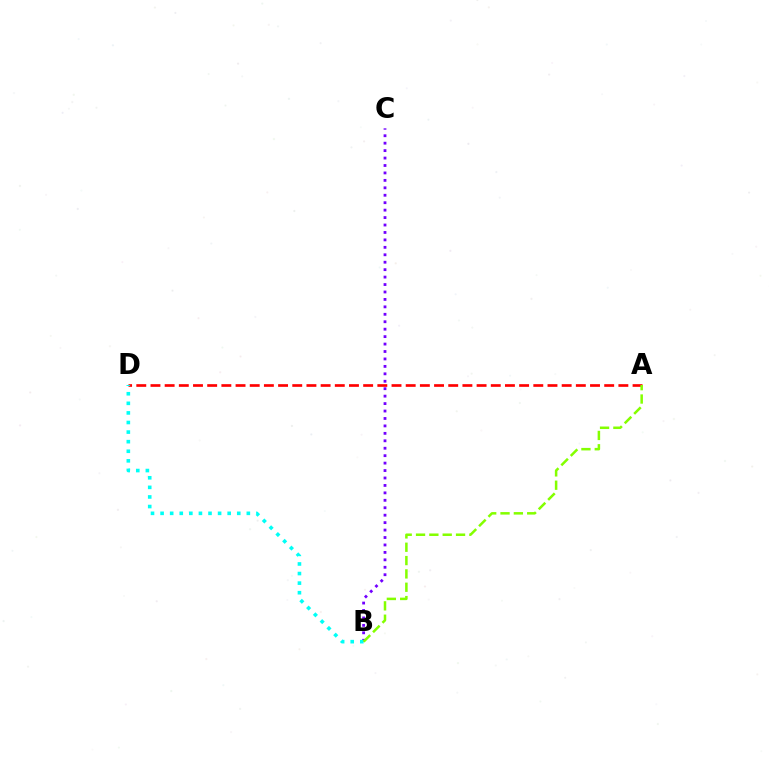{('A', 'D'): [{'color': '#ff0000', 'line_style': 'dashed', 'thickness': 1.93}], ('B', 'C'): [{'color': '#7200ff', 'line_style': 'dotted', 'thickness': 2.02}], ('B', 'D'): [{'color': '#00fff6', 'line_style': 'dotted', 'thickness': 2.6}], ('A', 'B'): [{'color': '#84ff00', 'line_style': 'dashed', 'thickness': 1.81}]}